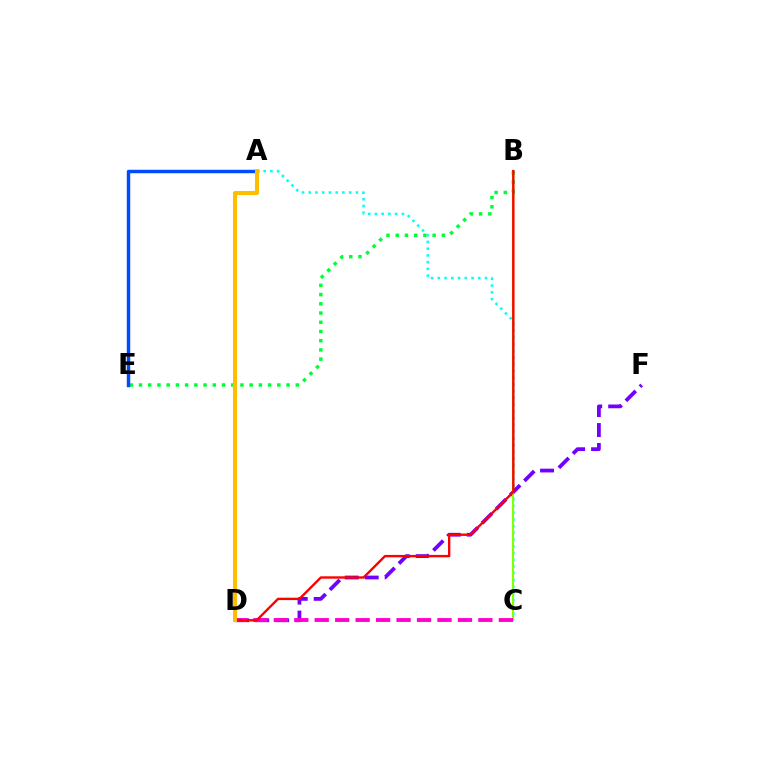{('B', 'E'): [{'color': '#00ff39', 'line_style': 'dotted', 'thickness': 2.51}], ('A', 'C'): [{'color': '#00fff6', 'line_style': 'dotted', 'thickness': 1.83}], ('A', 'E'): [{'color': '#004bff', 'line_style': 'solid', 'thickness': 2.48}], ('D', 'F'): [{'color': '#7200ff', 'line_style': 'dashed', 'thickness': 2.71}], ('B', 'C'): [{'color': '#84ff00', 'line_style': 'solid', 'thickness': 1.53}], ('C', 'D'): [{'color': '#ff00cf', 'line_style': 'dashed', 'thickness': 2.78}], ('B', 'D'): [{'color': '#ff0000', 'line_style': 'solid', 'thickness': 1.72}], ('A', 'D'): [{'color': '#ffbd00', 'line_style': 'solid', 'thickness': 2.92}]}